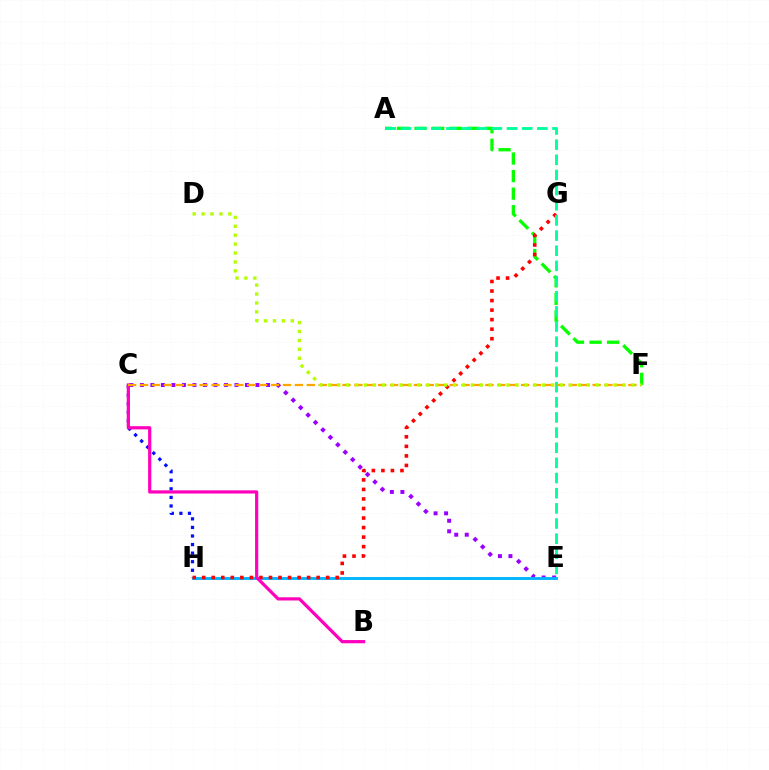{('A', 'F'): [{'color': '#08ff00', 'line_style': 'dashed', 'thickness': 2.39}], ('C', 'E'): [{'color': '#9b00ff', 'line_style': 'dotted', 'thickness': 2.86}], ('E', 'H'): [{'color': '#00b5ff', 'line_style': 'solid', 'thickness': 2.06}], ('C', 'H'): [{'color': '#0010ff', 'line_style': 'dotted', 'thickness': 2.33}], ('G', 'H'): [{'color': '#ff0000', 'line_style': 'dotted', 'thickness': 2.59}], ('A', 'E'): [{'color': '#00ff9d', 'line_style': 'dashed', 'thickness': 2.06}], ('B', 'C'): [{'color': '#ff00bd', 'line_style': 'solid', 'thickness': 2.31}], ('C', 'F'): [{'color': '#ffa500', 'line_style': 'dashed', 'thickness': 1.62}], ('D', 'F'): [{'color': '#b3ff00', 'line_style': 'dotted', 'thickness': 2.42}]}